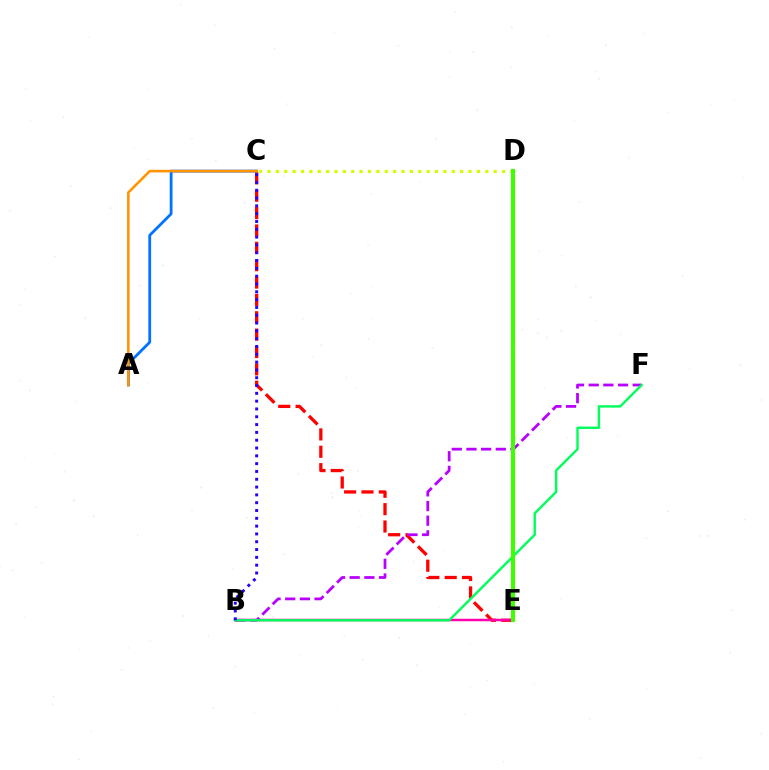{('C', 'D'): [{'color': '#d1ff00', 'line_style': 'dotted', 'thickness': 2.28}], ('A', 'C'): [{'color': '#0074ff', 'line_style': 'solid', 'thickness': 2.01}, {'color': '#ff9400', 'line_style': 'solid', 'thickness': 1.86}], ('D', 'E'): [{'color': '#00fff6', 'line_style': 'solid', 'thickness': 1.92}, {'color': '#3dff00', 'line_style': 'solid', 'thickness': 2.94}], ('C', 'E'): [{'color': '#ff0000', 'line_style': 'dashed', 'thickness': 2.36}], ('B', 'E'): [{'color': '#ff00ac', 'line_style': 'solid', 'thickness': 1.79}], ('B', 'F'): [{'color': '#b900ff', 'line_style': 'dashed', 'thickness': 1.99}, {'color': '#00ff5c', 'line_style': 'solid', 'thickness': 1.73}], ('B', 'C'): [{'color': '#2500ff', 'line_style': 'dotted', 'thickness': 2.12}]}